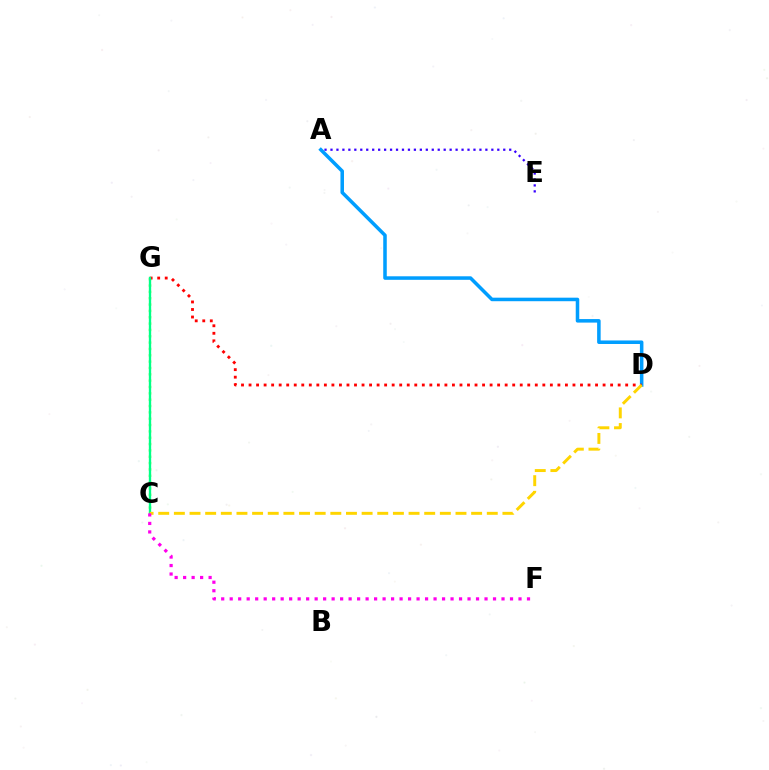{('C', 'G'): [{'color': '#4fff00', 'line_style': 'dotted', 'thickness': 1.72}, {'color': '#00ff86', 'line_style': 'solid', 'thickness': 1.69}], ('A', 'D'): [{'color': '#009eff', 'line_style': 'solid', 'thickness': 2.54}], ('D', 'G'): [{'color': '#ff0000', 'line_style': 'dotted', 'thickness': 2.05}], ('C', 'D'): [{'color': '#ffd500', 'line_style': 'dashed', 'thickness': 2.13}], ('A', 'E'): [{'color': '#3700ff', 'line_style': 'dotted', 'thickness': 1.62}], ('C', 'F'): [{'color': '#ff00ed', 'line_style': 'dotted', 'thickness': 2.31}]}